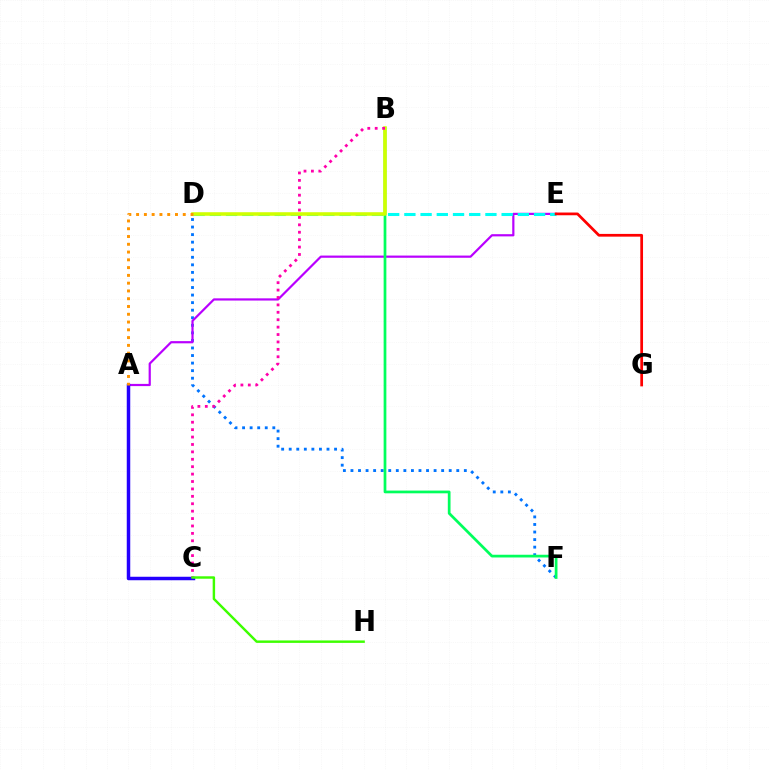{('D', 'F'): [{'color': '#0074ff', 'line_style': 'dotted', 'thickness': 2.05}], ('A', 'E'): [{'color': '#b900ff', 'line_style': 'solid', 'thickness': 1.58}], ('A', 'C'): [{'color': '#2500ff', 'line_style': 'solid', 'thickness': 2.51}], ('B', 'F'): [{'color': '#00ff5c', 'line_style': 'solid', 'thickness': 1.96}], ('D', 'E'): [{'color': '#00fff6', 'line_style': 'dashed', 'thickness': 2.2}], ('B', 'D'): [{'color': '#d1ff00', 'line_style': 'solid', 'thickness': 2.56}], ('B', 'C'): [{'color': '#ff00ac', 'line_style': 'dotted', 'thickness': 2.01}], ('A', 'D'): [{'color': '#ff9400', 'line_style': 'dotted', 'thickness': 2.11}], ('E', 'G'): [{'color': '#ff0000', 'line_style': 'solid', 'thickness': 1.97}], ('C', 'H'): [{'color': '#3dff00', 'line_style': 'solid', 'thickness': 1.76}]}